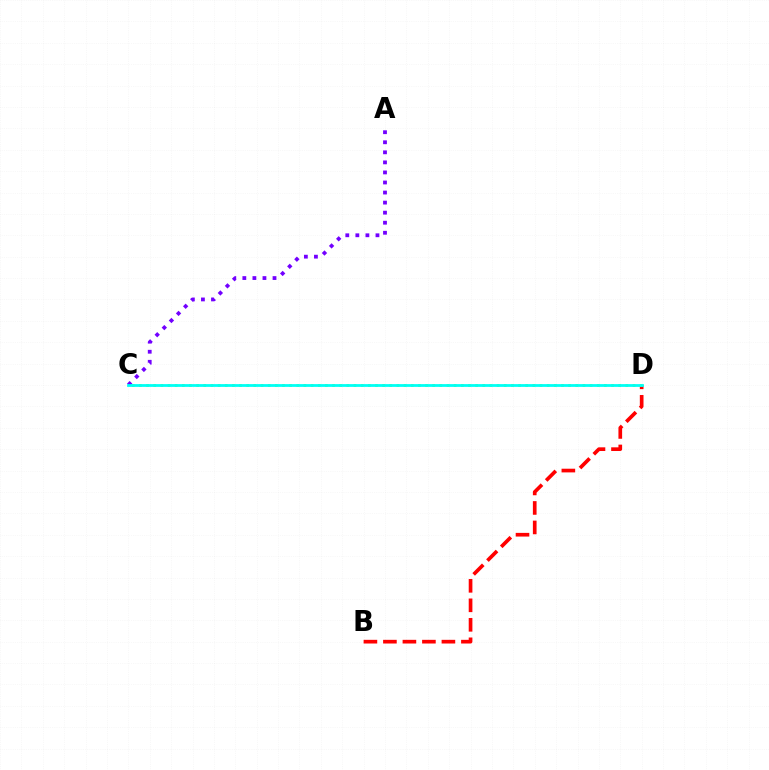{('B', 'D'): [{'color': '#ff0000', 'line_style': 'dashed', 'thickness': 2.65}], ('A', 'C'): [{'color': '#7200ff', 'line_style': 'dotted', 'thickness': 2.73}], ('C', 'D'): [{'color': '#84ff00', 'line_style': 'dotted', 'thickness': 1.94}, {'color': '#00fff6', 'line_style': 'solid', 'thickness': 2.0}]}